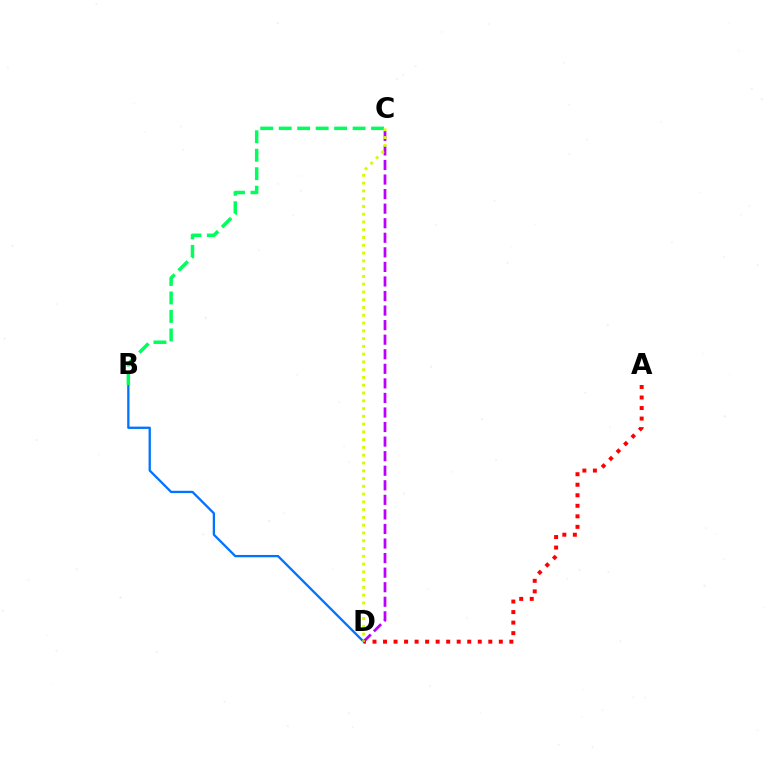{('B', 'D'): [{'color': '#0074ff', 'line_style': 'solid', 'thickness': 1.66}], ('C', 'D'): [{'color': '#b900ff', 'line_style': 'dashed', 'thickness': 1.98}, {'color': '#d1ff00', 'line_style': 'dotted', 'thickness': 2.11}], ('A', 'D'): [{'color': '#ff0000', 'line_style': 'dotted', 'thickness': 2.86}], ('B', 'C'): [{'color': '#00ff5c', 'line_style': 'dashed', 'thickness': 2.51}]}